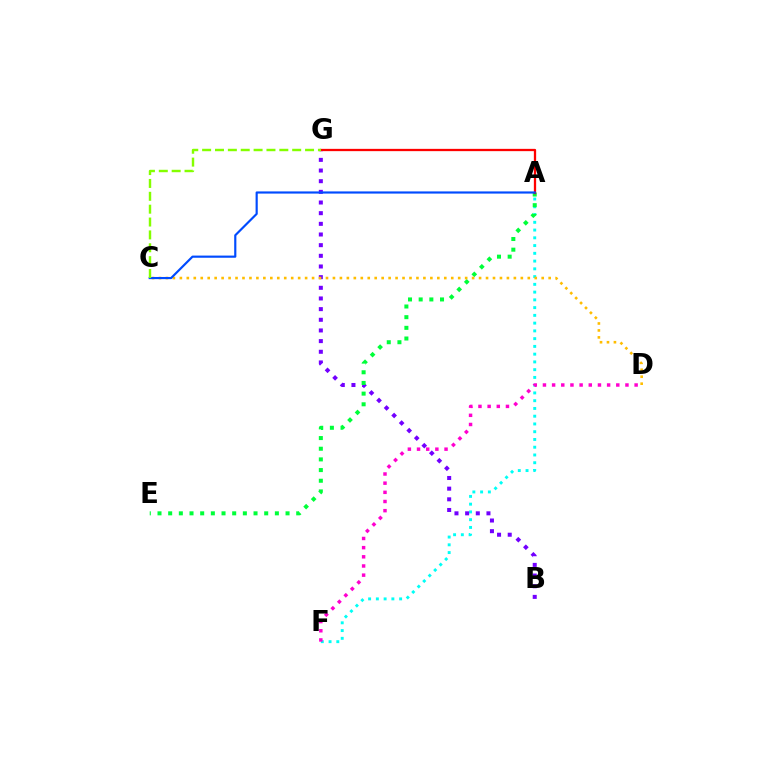{('A', 'F'): [{'color': '#00fff6', 'line_style': 'dotted', 'thickness': 2.11}], ('B', 'G'): [{'color': '#7200ff', 'line_style': 'dotted', 'thickness': 2.9}], ('A', 'E'): [{'color': '#00ff39', 'line_style': 'dotted', 'thickness': 2.9}], ('C', 'D'): [{'color': '#ffbd00', 'line_style': 'dotted', 'thickness': 1.89}], ('D', 'F'): [{'color': '#ff00cf', 'line_style': 'dotted', 'thickness': 2.49}], ('A', 'G'): [{'color': '#ff0000', 'line_style': 'solid', 'thickness': 1.65}], ('A', 'C'): [{'color': '#004bff', 'line_style': 'solid', 'thickness': 1.56}], ('C', 'G'): [{'color': '#84ff00', 'line_style': 'dashed', 'thickness': 1.75}]}